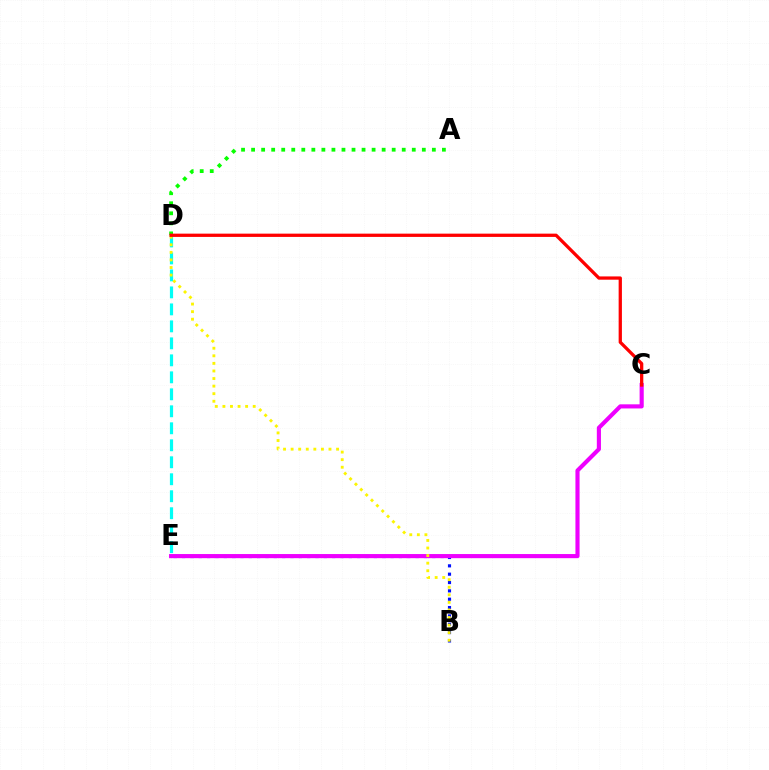{('B', 'E'): [{'color': '#0010ff', 'line_style': 'dotted', 'thickness': 2.27}], ('C', 'E'): [{'color': '#ee00ff', 'line_style': 'solid', 'thickness': 2.97}], ('D', 'E'): [{'color': '#00fff6', 'line_style': 'dashed', 'thickness': 2.31}], ('B', 'D'): [{'color': '#fcf500', 'line_style': 'dotted', 'thickness': 2.06}], ('A', 'D'): [{'color': '#08ff00', 'line_style': 'dotted', 'thickness': 2.73}], ('C', 'D'): [{'color': '#ff0000', 'line_style': 'solid', 'thickness': 2.36}]}